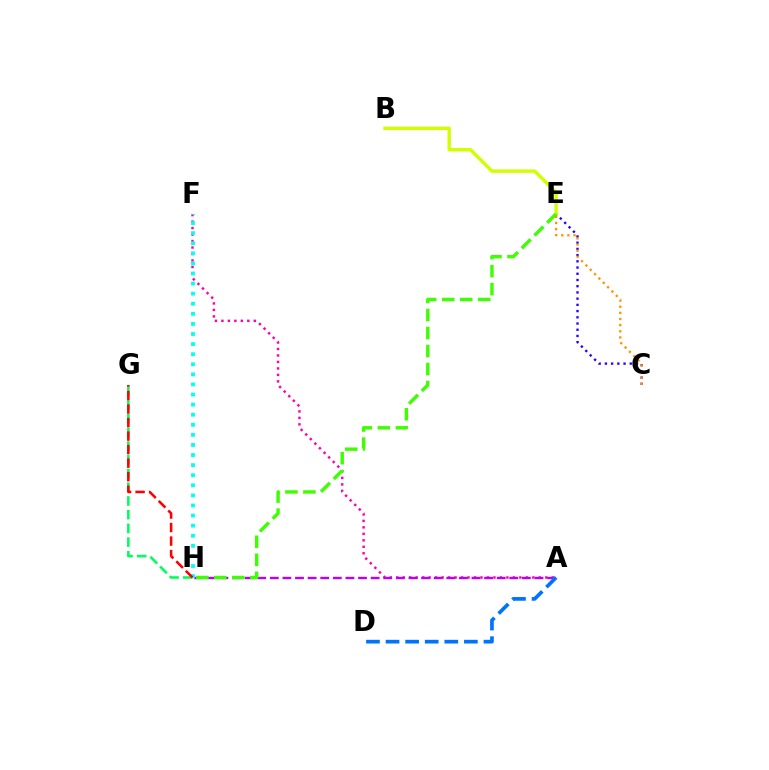{('C', 'E'): [{'color': '#2500ff', 'line_style': 'dotted', 'thickness': 1.69}, {'color': '#ff9400', 'line_style': 'dotted', 'thickness': 1.67}], ('B', 'E'): [{'color': '#d1ff00', 'line_style': 'solid', 'thickness': 2.45}], ('A', 'F'): [{'color': '#ff00ac', 'line_style': 'dotted', 'thickness': 1.76}], ('A', 'H'): [{'color': '#b900ff', 'line_style': 'dashed', 'thickness': 1.71}], ('A', 'D'): [{'color': '#0074ff', 'line_style': 'dashed', 'thickness': 2.66}], ('E', 'H'): [{'color': '#3dff00', 'line_style': 'dashed', 'thickness': 2.45}], ('G', 'H'): [{'color': '#00ff5c', 'line_style': 'dashed', 'thickness': 1.86}, {'color': '#ff0000', 'line_style': 'dashed', 'thickness': 1.84}], ('F', 'H'): [{'color': '#00fff6', 'line_style': 'dotted', 'thickness': 2.74}]}